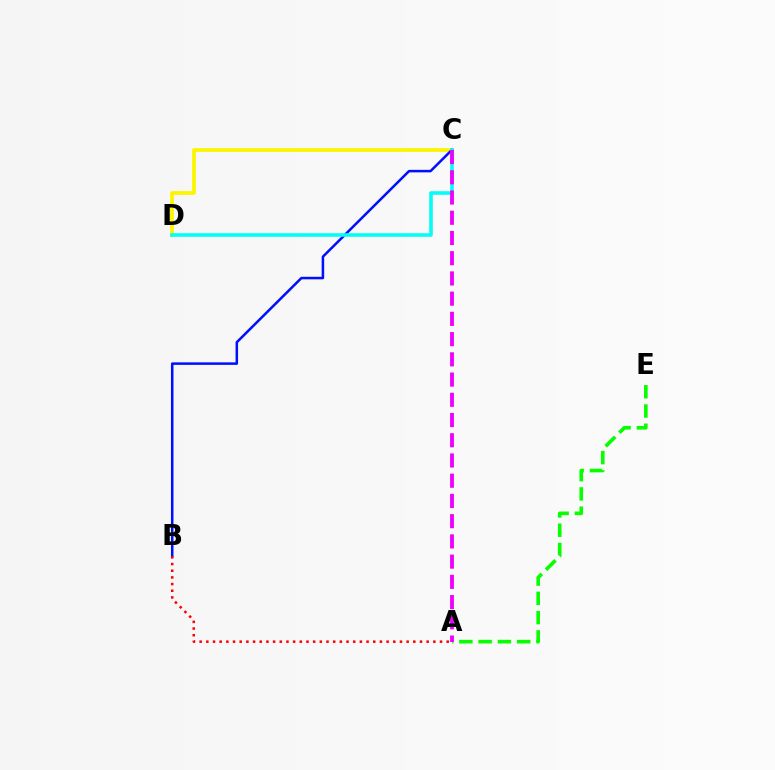{('C', 'D'): [{'color': '#fcf500', 'line_style': 'solid', 'thickness': 2.71}, {'color': '#00fff6', 'line_style': 'solid', 'thickness': 2.57}], ('A', 'E'): [{'color': '#08ff00', 'line_style': 'dashed', 'thickness': 2.62}], ('B', 'C'): [{'color': '#0010ff', 'line_style': 'solid', 'thickness': 1.82}], ('A', 'B'): [{'color': '#ff0000', 'line_style': 'dotted', 'thickness': 1.81}], ('A', 'C'): [{'color': '#ee00ff', 'line_style': 'dashed', 'thickness': 2.75}]}